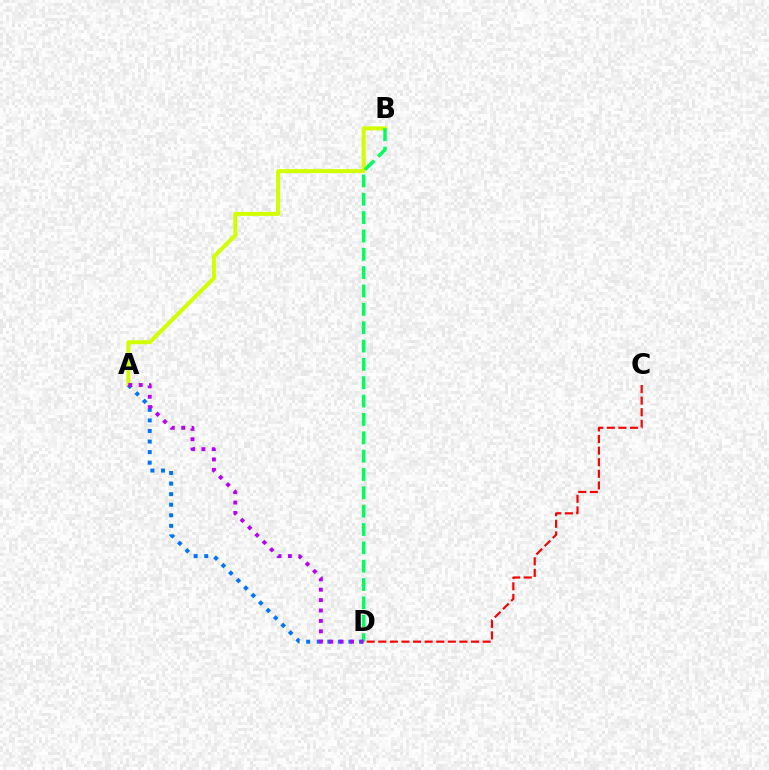{('A', 'B'): [{'color': '#d1ff00', 'line_style': 'solid', 'thickness': 2.88}], ('B', 'D'): [{'color': '#00ff5c', 'line_style': 'dashed', 'thickness': 2.49}], ('C', 'D'): [{'color': '#ff0000', 'line_style': 'dashed', 'thickness': 1.58}], ('A', 'D'): [{'color': '#0074ff', 'line_style': 'dotted', 'thickness': 2.87}, {'color': '#b900ff', 'line_style': 'dotted', 'thickness': 2.82}]}